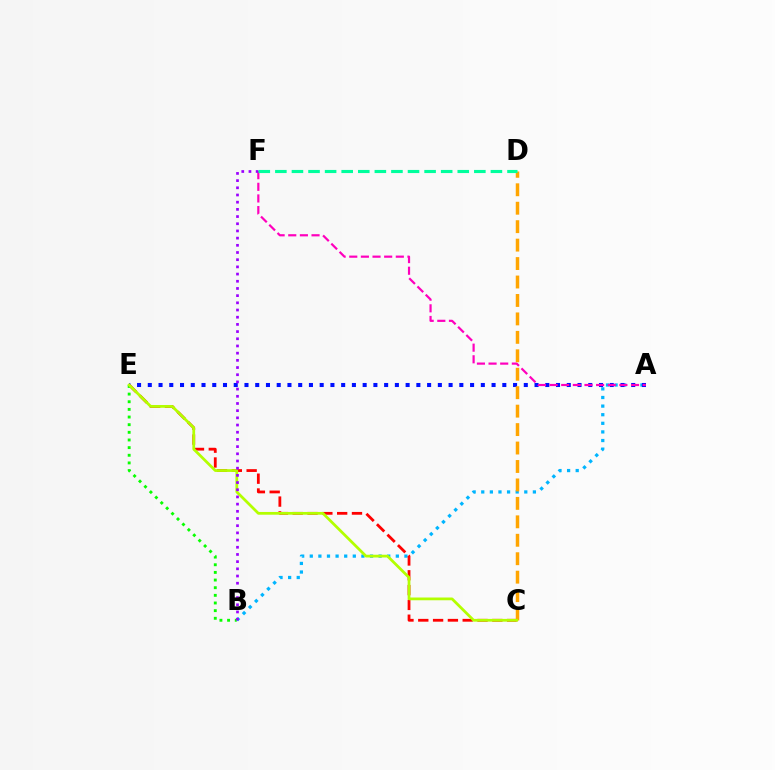{('A', 'B'): [{'color': '#00b5ff', 'line_style': 'dotted', 'thickness': 2.34}], ('C', 'E'): [{'color': '#ff0000', 'line_style': 'dashed', 'thickness': 2.01}, {'color': '#b3ff00', 'line_style': 'solid', 'thickness': 1.98}], ('A', 'E'): [{'color': '#0010ff', 'line_style': 'dotted', 'thickness': 2.92}], ('B', 'E'): [{'color': '#08ff00', 'line_style': 'dotted', 'thickness': 2.08}], ('A', 'F'): [{'color': '#ff00bd', 'line_style': 'dashed', 'thickness': 1.58}], ('C', 'D'): [{'color': '#ffa500', 'line_style': 'dashed', 'thickness': 2.51}], ('B', 'F'): [{'color': '#9b00ff', 'line_style': 'dotted', 'thickness': 1.95}], ('D', 'F'): [{'color': '#00ff9d', 'line_style': 'dashed', 'thickness': 2.25}]}